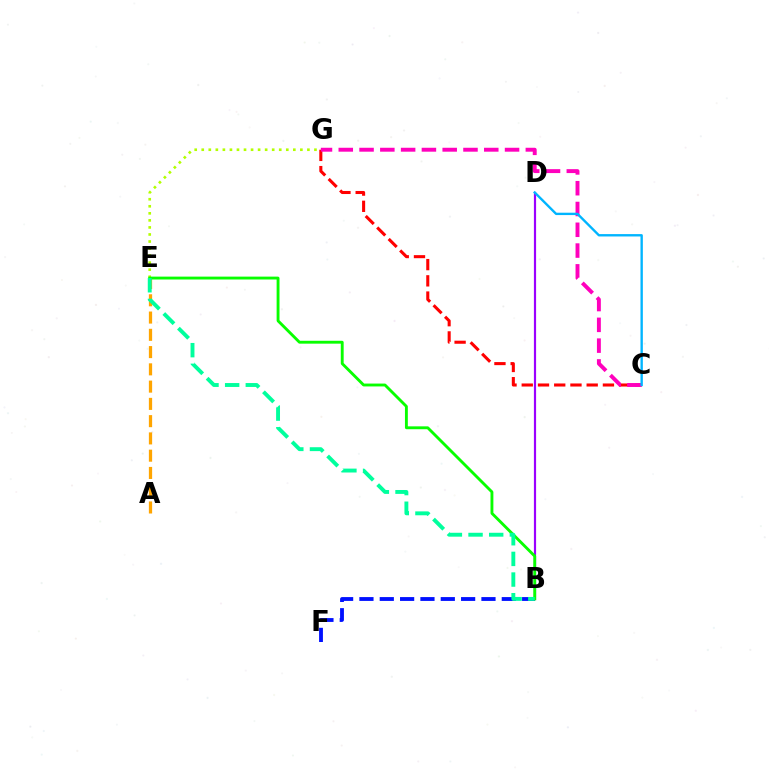{('A', 'E'): [{'color': '#ffa500', 'line_style': 'dashed', 'thickness': 2.35}], ('B', 'D'): [{'color': '#9b00ff', 'line_style': 'solid', 'thickness': 1.58}], ('E', 'G'): [{'color': '#b3ff00', 'line_style': 'dotted', 'thickness': 1.91}], ('C', 'G'): [{'color': '#ff0000', 'line_style': 'dashed', 'thickness': 2.21}, {'color': '#ff00bd', 'line_style': 'dashed', 'thickness': 2.82}], ('B', 'F'): [{'color': '#0010ff', 'line_style': 'dashed', 'thickness': 2.76}], ('B', 'E'): [{'color': '#08ff00', 'line_style': 'solid', 'thickness': 2.07}, {'color': '#00ff9d', 'line_style': 'dashed', 'thickness': 2.81}], ('C', 'D'): [{'color': '#00b5ff', 'line_style': 'solid', 'thickness': 1.7}]}